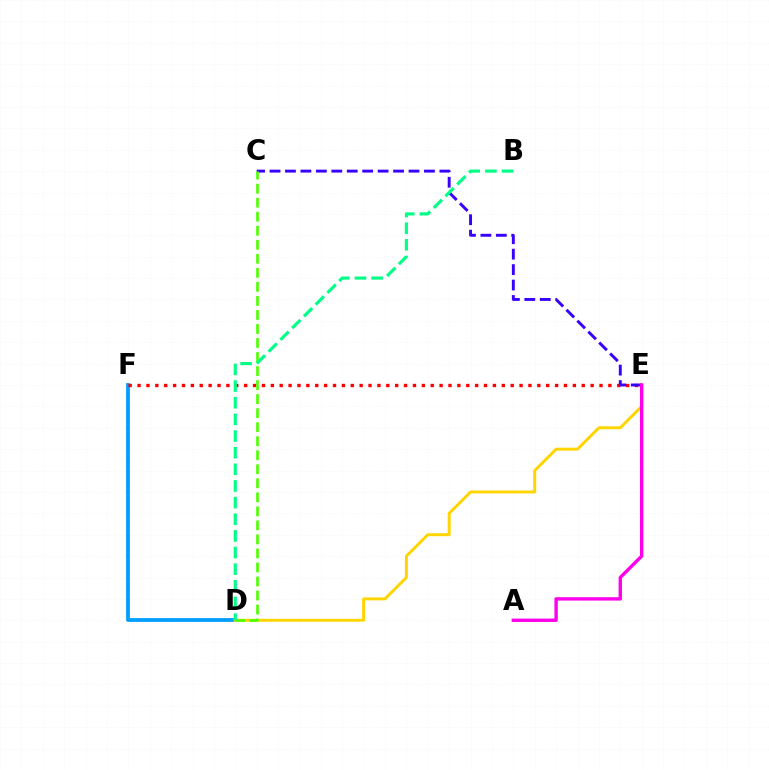{('D', 'F'): [{'color': '#009eff', 'line_style': 'solid', 'thickness': 2.72}], ('E', 'F'): [{'color': '#ff0000', 'line_style': 'dotted', 'thickness': 2.41}], ('D', 'E'): [{'color': '#ffd500', 'line_style': 'solid', 'thickness': 2.13}], ('C', 'E'): [{'color': '#3700ff', 'line_style': 'dashed', 'thickness': 2.1}], ('C', 'D'): [{'color': '#4fff00', 'line_style': 'dashed', 'thickness': 1.91}], ('A', 'E'): [{'color': '#ff00ed', 'line_style': 'solid', 'thickness': 2.44}], ('B', 'D'): [{'color': '#00ff86', 'line_style': 'dashed', 'thickness': 2.26}]}